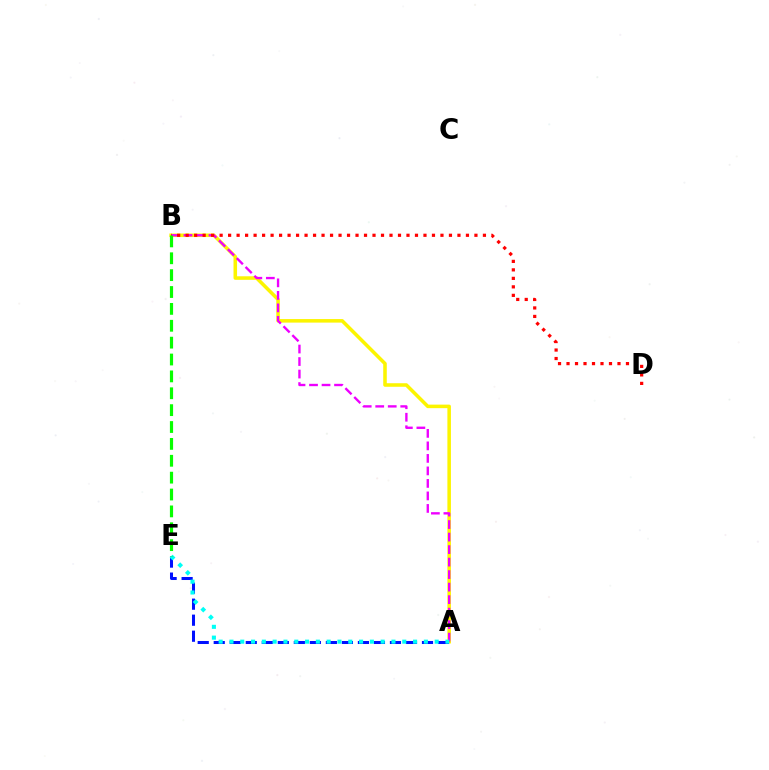{('A', 'B'): [{'color': '#fcf500', 'line_style': 'solid', 'thickness': 2.55}, {'color': '#ee00ff', 'line_style': 'dashed', 'thickness': 1.7}], ('A', 'E'): [{'color': '#0010ff', 'line_style': 'dashed', 'thickness': 2.18}, {'color': '#00fff6', 'line_style': 'dotted', 'thickness': 2.93}], ('B', 'D'): [{'color': '#ff0000', 'line_style': 'dotted', 'thickness': 2.31}], ('B', 'E'): [{'color': '#08ff00', 'line_style': 'dashed', 'thickness': 2.29}]}